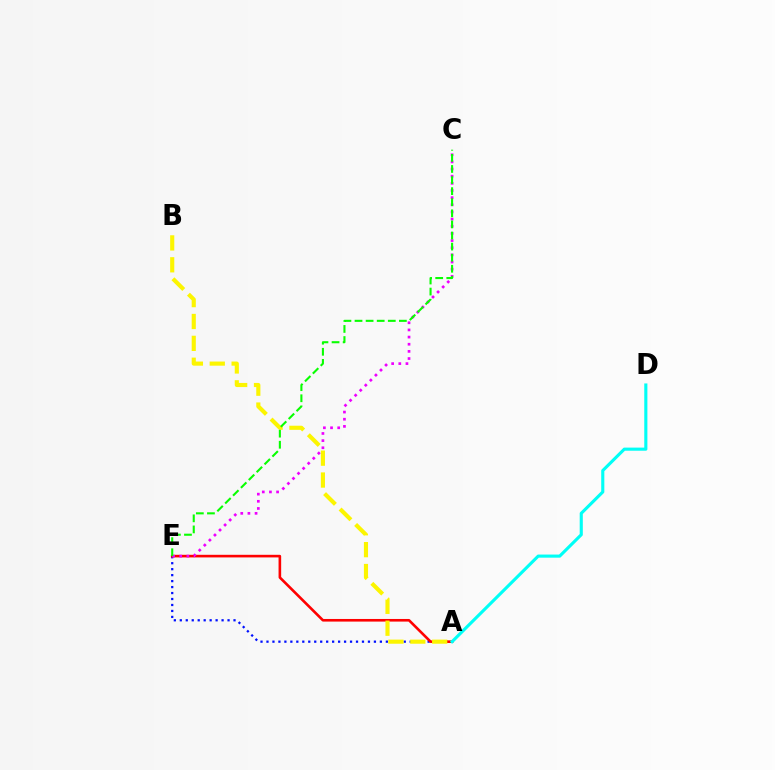{('A', 'E'): [{'color': '#0010ff', 'line_style': 'dotted', 'thickness': 1.62}, {'color': '#ff0000', 'line_style': 'solid', 'thickness': 1.88}], ('C', 'E'): [{'color': '#ee00ff', 'line_style': 'dotted', 'thickness': 1.94}, {'color': '#08ff00', 'line_style': 'dashed', 'thickness': 1.51}], ('A', 'B'): [{'color': '#fcf500', 'line_style': 'dashed', 'thickness': 2.97}], ('A', 'D'): [{'color': '#00fff6', 'line_style': 'solid', 'thickness': 2.24}]}